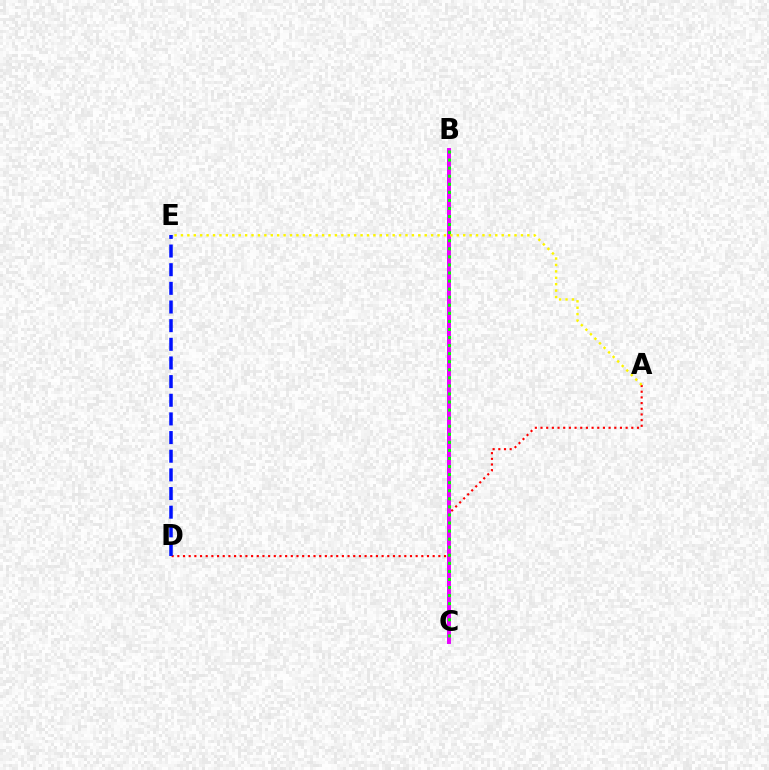{('A', 'D'): [{'color': '#ff0000', 'line_style': 'dotted', 'thickness': 1.54}], ('B', 'C'): [{'color': '#00fff6', 'line_style': 'solid', 'thickness': 2.71}, {'color': '#ee00ff', 'line_style': 'solid', 'thickness': 2.82}, {'color': '#08ff00', 'line_style': 'dotted', 'thickness': 2.19}], ('A', 'E'): [{'color': '#fcf500', 'line_style': 'dotted', 'thickness': 1.74}], ('D', 'E'): [{'color': '#0010ff', 'line_style': 'dashed', 'thickness': 2.53}]}